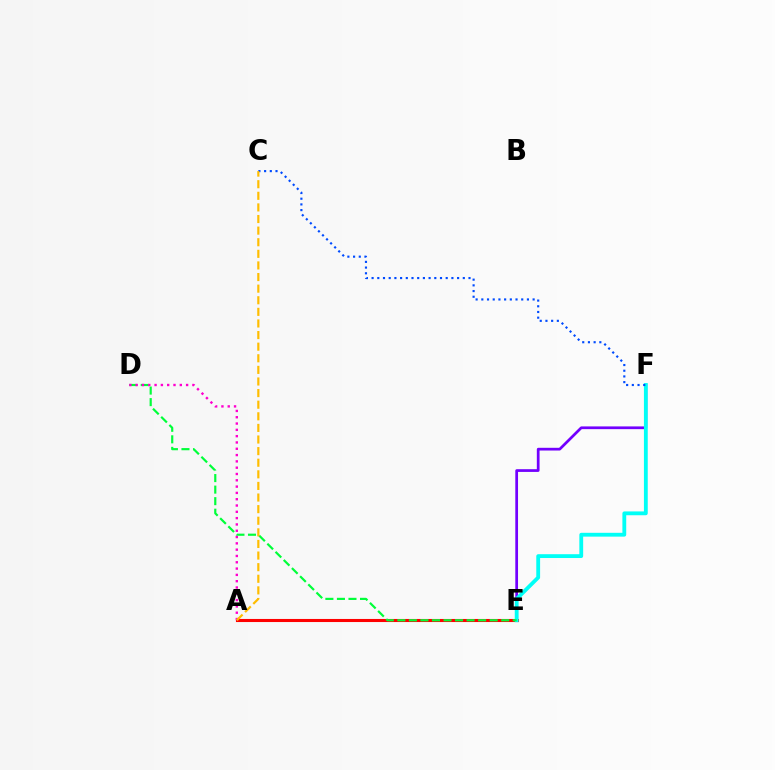{('A', 'E'): [{'color': '#84ff00', 'line_style': 'solid', 'thickness': 1.96}, {'color': '#ff0000', 'line_style': 'solid', 'thickness': 2.21}], ('E', 'F'): [{'color': '#7200ff', 'line_style': 'solid', 'thickness': 1.97}, {'color': '#00fff6', 'line_style': 'solid', 'thickness': 2.75}], ('D', 'E'): [{'color': '#00ff39', 'line_style': 'dashed', 'thickness': 1.57}], ('A', 'D'): [{'color': '#ff00cf', 'line_style': 'dotted', 'thickness': 1.71}], ('C', 'F'): [{'color': '#004bff', 'line_style': 'dotted', 'thickness': 1.55}], ('A', 'C'): [{'color': '#ffbd00', 'line_style': 'dashed', 'thickness': 1.58}]}